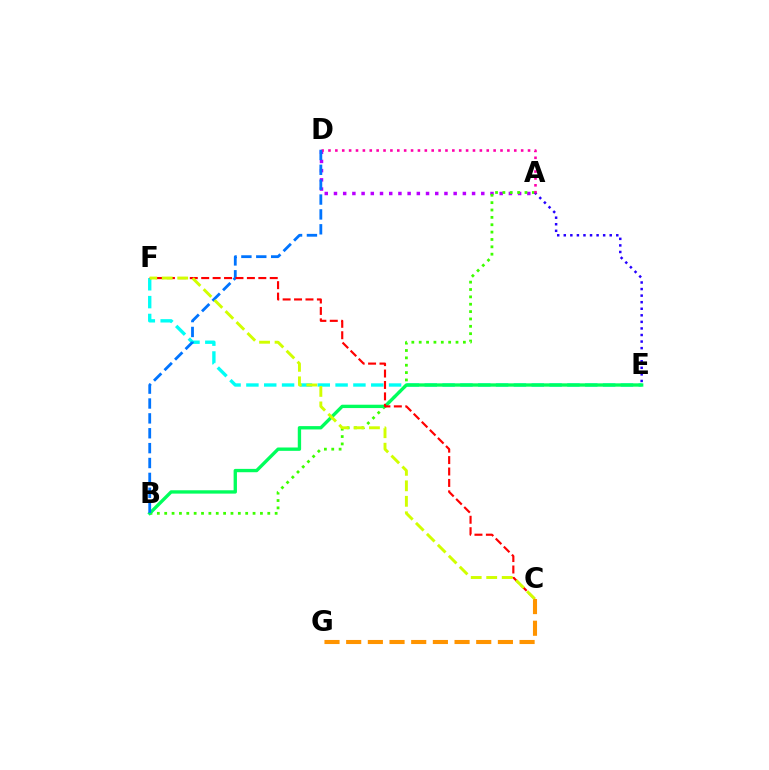{('A', 'D'): [{'color': '#b900ff', 'line_style': 'dotted', 'thickness': 2.5}, {'color': '#ff00ac', 'line_style': 'dotted', 'thickness': 1.87}], ('E', 'F'): [{'color': '#00fff6', 'line_style': 'dashed', 'thickness': 2.42}], ('A', 'B'): [{'color': '#3dff00', 'line_style': 'dotted', 'thickness': 2.0}], ('C', 'G'): [{'color': '#ff9400', 'line_style': 'dashed', 'thickness': 2.94}], ('B', 'E'): [{'color': '#00ff5c', 'line_style': 'solid', 'thickness': 2.41}], ('A', 'E'): [{'color': '#2500ff', 'line_style': 'dotted', 'thickness': 1.78}], ('B', 'D'): [{'color': '#0074ff', 'line_style': 'dashed', 'thickness': 2.02}], ('C', 'F'): [{'color': '#ff0000', 'line_style': 'dashed', 'thickness': 1.55}, {'color': '#d1ff00', 'line_style': 'dashed', 'thickness': 2.1}]}